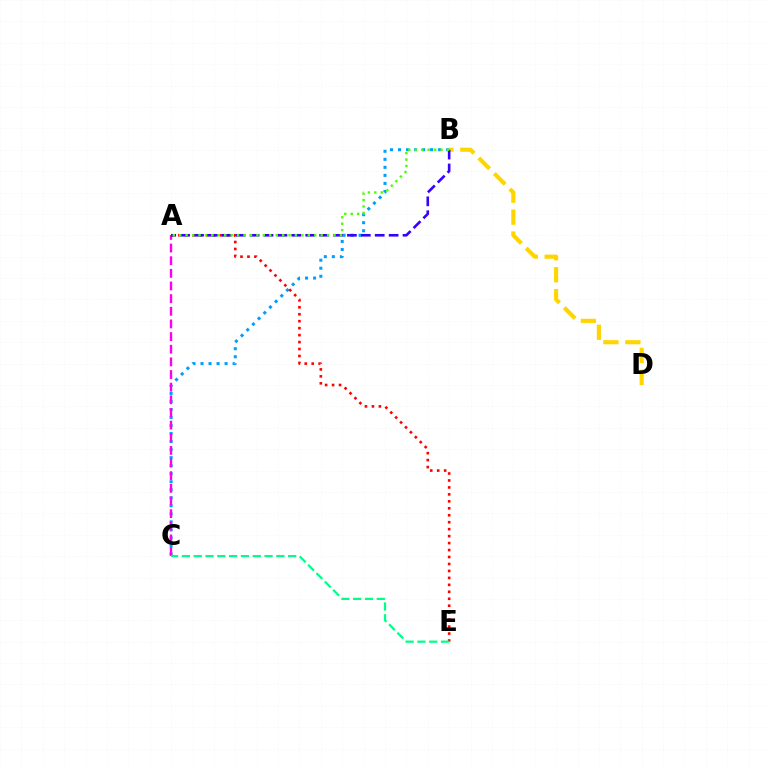{('B', 'C'): [{'color': '#009eff', 'line_style': 'dotted', 'thickness': 2.18}], ('A', 'C'): [{'color': '#ff00ed', 'line_style': 'dashed', 'thickness': 1.72}], ('A', 'E'): [{'color': '#ff0000', 'line_style': 'dotted', 'thickness': 1.89}], ('C', 'E'): [{'color': '#00ff86', 'line_style': 'dashed', 'thickness': 1.6}], ('B', 'D'): [{'color': '#ffd500', 'line_style': 'dashed', 'thickness': 2.98}], ('A', 'B'): [{'color': '#3700ff', 'line_style': 'dashed', 'thickness': 1.89}, {'color': '#4fff00', 'line_style': 'dotted', 'thickness': 1.75}]}